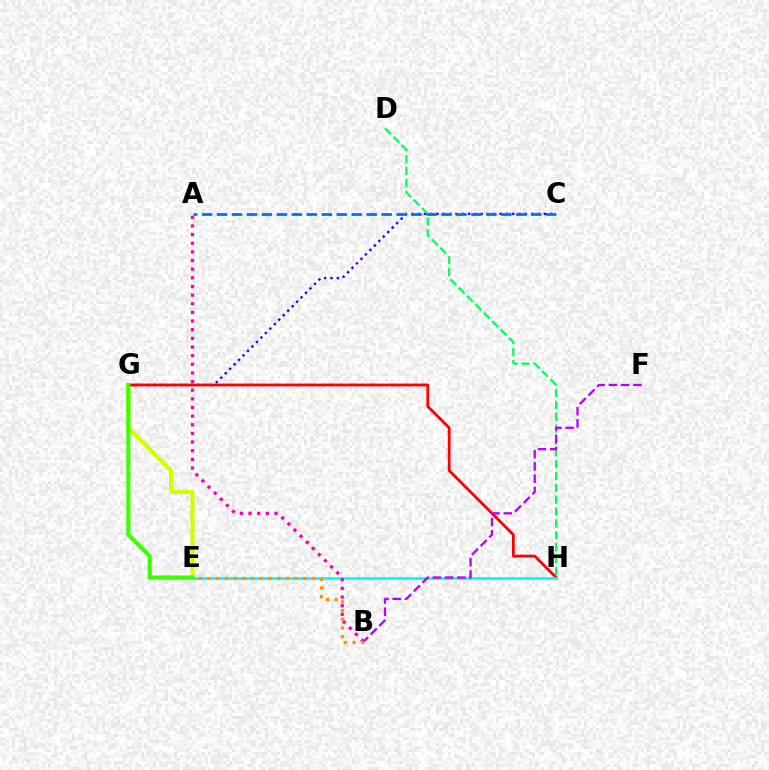{('C', 'G'): [{'color': '#2500ff', 'line_style': 'dotted', 'thickness': 1.72}], ('E', 'G'): [{'color': '#d1ff00', 'line_style': 'solid', 'thickness': 2.97}, {'color': '#3dff00', 'line_style': 'solid', 'thickness': 2.98}], ('D', 'H'): [{'color': '#00ff5c', 'line_style': 'dashed', 'thickness': 1.61}], ('G', 'H'): [{'color': '#ff0000', 'line_style': 'solid', 'thickness': 2.02}], ('E', 'H'): [{'color': '#00fff6', 'line_style': 'solid', 'thickness': 2.0}], ('A', 'C'): [{'color': '#0074ff', 'line_style': 'dashed', 'thickness': 2.03}], ('A', 'B'): [{'color': '#ff00ac', 'line_style': 'dotted', 'thickness': 2.35}], ('B', 'F'): [{'color': '#b900ff', 'line_style': 'dashed', 'thickness': 1.67}], ('B', 'E'): [{'color': '#ff9400', 'line_style': 'dotted', 'thickness': 2.37}]}